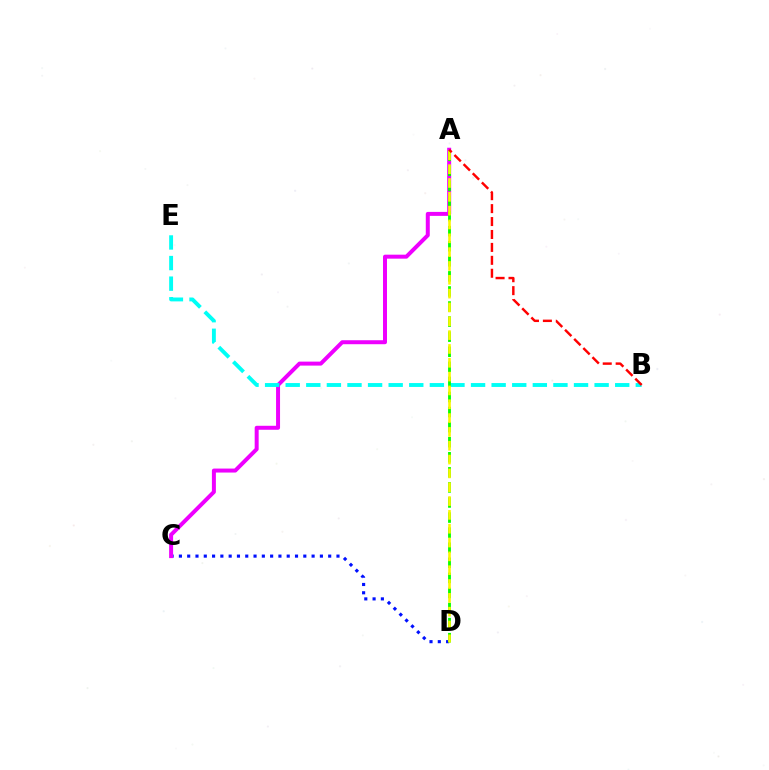{('C', 'D'): [{'color': '#0010ff', 'line_style': 'dotted', 'thickness': 2.25}], ('A', 'C'): [{'color': '#ee00ff', 'line_style': 'solid', 'thickness': 2.87}], ('B', 'E'): [{'color': '#00fff6', 'line_style': 'dashed', 'thickness': 2.8}], ('A', 'D'): [{'color': '#08ff00', 'line_style': 'dashed', 'thickness': 2.05}, {'color': '#fcf500', 'line_style': 'dashed', 'thickness': 1.88}], ('A', 'B'): [{'color': '#ff0000', 'line_style': 'dashed', 'thickness': 1.76}]}